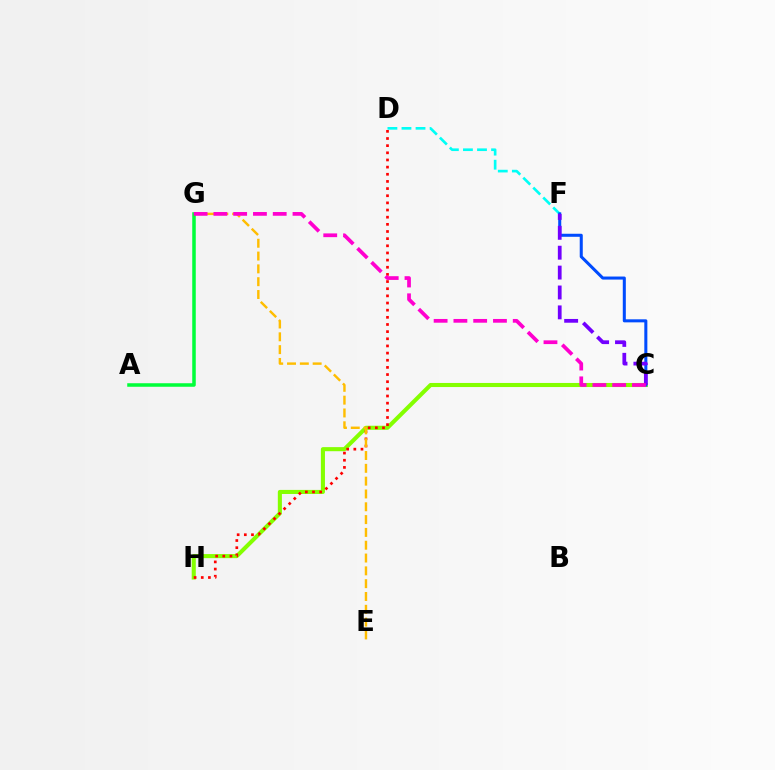{('D', 'F'): [{'color': '#00fff6', 'line_style': 'dashed', 'thickness': 1.91}], ('C', 'H'): [{'color': '#84ff00', 'line_style': 'solid', 'thickness': 2.94}], ('D', 'H'): [{'color': '#ff0000', 'line_style': 'dotted', 'thickness': 1.94}], ('E', 'G'): [{'color': '#ffbd00', 'line_style': 'dashed', 'thickness': 1.74}], ('A', 'G'): [{'color': '#00ff39', 'line_style': 'solid', 'thickness': 2.54}], ('C', 'F'): [{'color': '#004bff', 'line_style': 'solid', 'thickness': 2.19}, {'color': '#7200ff', 'line_style': 'dashed', 'thickness': 2.7}], ('C', 'G'): [{'color': '#ff00cf', 'line_style': 'dashed', 'thickness': 2.69}]}